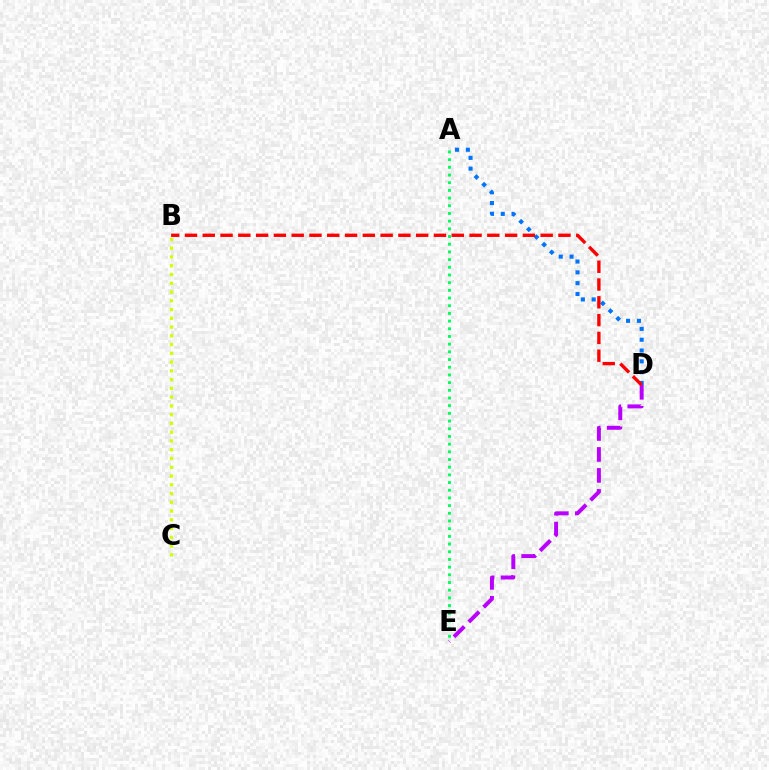{('A', 'D'): [{'color': '#0074ff', 'line_style': 'dotted', 'thickness': 2.94}], ('A', 'E'): [{'color': '#00ff5c', 'line_style': 'dotted', 'thickness': 2.09}], ('B', 'C'): [{'color': '#d1ff00', 'line_style': 'dotted', 'thickness': 2.38}], ('D', 'E'): [{'color': '#b900ff', 'line_style': 'dashed', 'thickness': 2.85}], ('B', 'D'): [{'color': '#ff0000', 'line_style': 'dashed', 'thickness': 2.42}]}